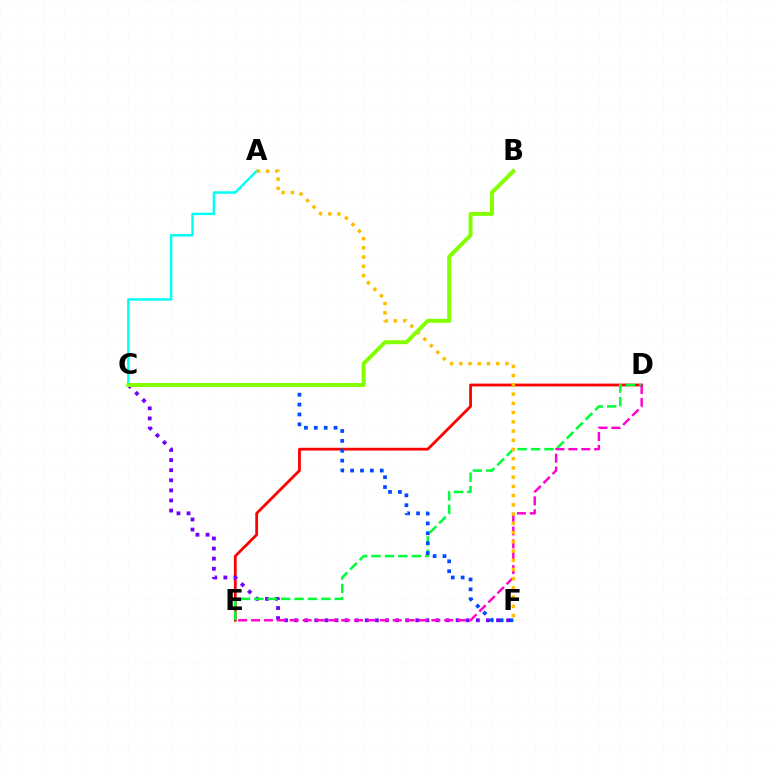{('D', 'E'): [{'color': '#ff0000', 'line_style': 'solid', 'thickness': 2.01}, {'color': '#00ff39', 'line_style': 'dashed', 'thickness': 1.82}, {'color': '#ff00cf', 'line_style': 'dashed', 'thickness': 1.75}], ('C', 'F'): [{'color': '#7200ff', 'line_style': 'dotted', 'thickness': 2.74}, {'color': '#004bff', 'line_style': 'dotted', 'thickness': 2.69}], ('A', 'C'): [{'color': '#00fff6', 'line_style': 'solid', 'thickness': 1.76}], ('A', 'F'): [{'color': '#ffbd00', 'line_style': 'dotted', 'thickness': 2.51}], ('B', 'C'): [{'color': '#84ff00', 'line_style': 'solid', 'thickness': 2.85}]}